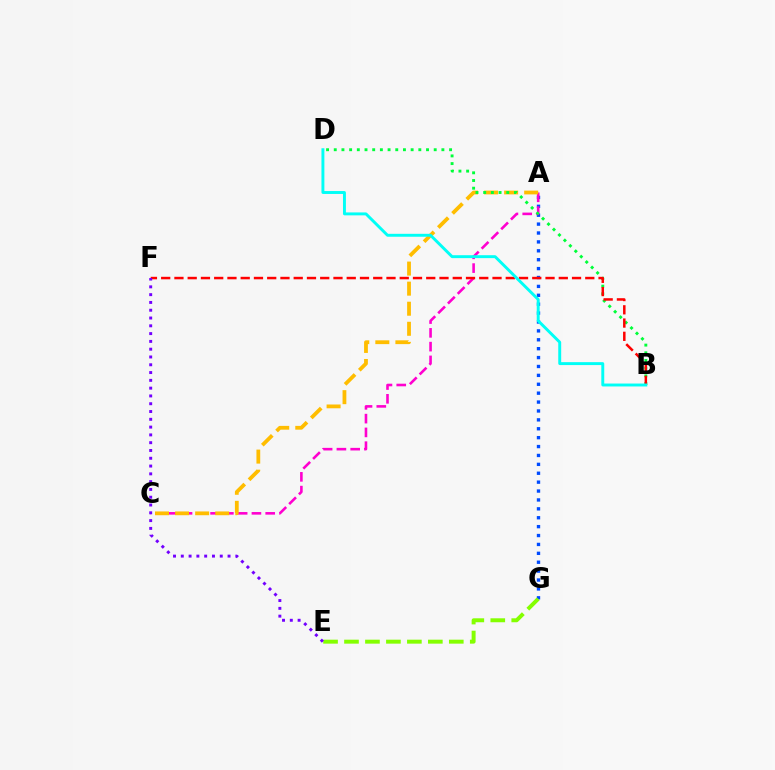{('A', 'G'): [{'color': '#004bff', 'line_style': 'dotted', 'thickness': 2.42}], ('A', 'C'): [{'color': '#ff00cf', 'line_style': 'dashed', 'thickness': 1.87}, {'color': '#ffbd00', 'line_style': 'dashed', 'thickness': 2.73}], ('E', 'G'): [{'color': '#84ff00', 'line_style': 'dashed', 'thickness': 2.85}], ('B', 'D'): [{'color': '#00ff39', 'line_style': 'dotted', 'thickness': 2.09}, {'color': '#00fff6', 'line_style': 'solid', 'thickness': 2.11}], ('B', 'F'): [{'color': '#ff0000', 'line_style': 'dashed', 'thickness': 1.8}], ('E', 'F'): [{'color': '#7200ff', 'line_style': 'dotted', 'thickness': 2.12}]}